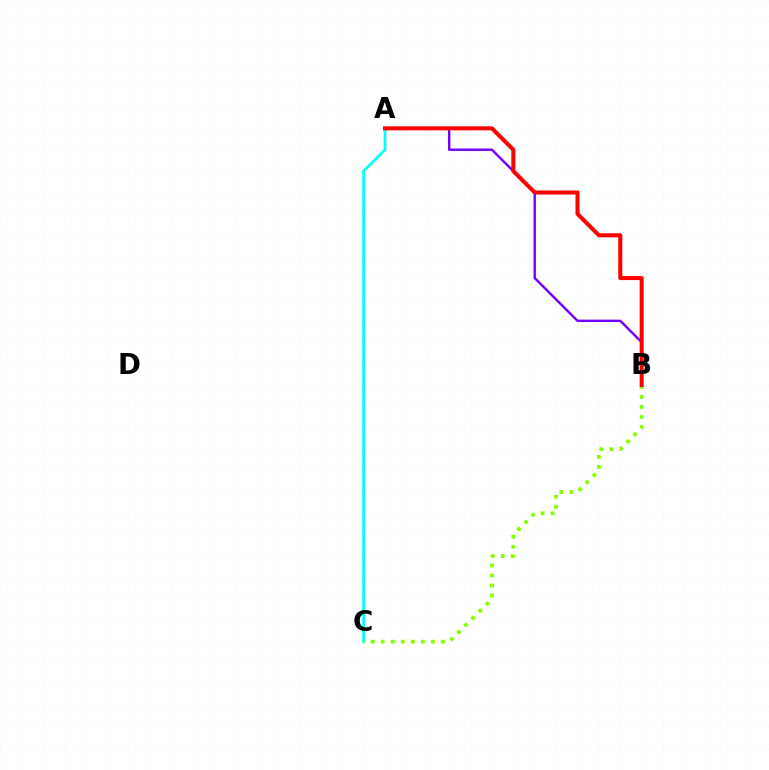{('A', 'B'): [{'color': '#7200ff', 'line_style': 'solid', 'thickness': 1.73}, {'color': '#ff0000', 'line_style': 'solid', 'thickness': 2.91}], ('A', 'C'): [{'color': '#00fff6', 'line_style': 'solid', 'thickness': 1.96}], ('B', 'C'): [{'color': '#84ff00', 'line_style': 'dotted', 'thickness': 2.72}]}